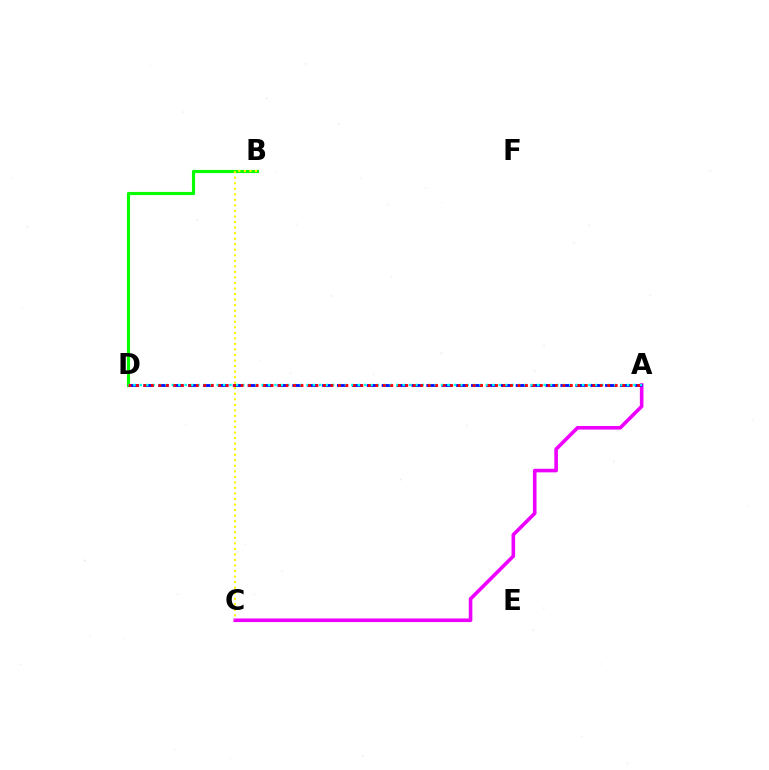{('B', 'D'): [{'color': '#08ff00', 'line_style': 'solid', 'thickness': 2.26}], ('A', 'C'): [{'color': '#ee00ff', 'line_style': 'solid', 'thickness': 2.6}], ('A', 'D'): [{'color': '#0010ff', 'line_style': 'dashed', 'thickness': 2.02}, {'color': '#00fff6', 'line_style': 'dotted', 'thickness': 1.74}, {'color': '#ff0000', 'line_style': 'dotted', 'thickness': 2.03}], ('B', 'C'): [{'color': '#fcf500', 'line_style': 'dotted', 'thickness': 1.51}]}